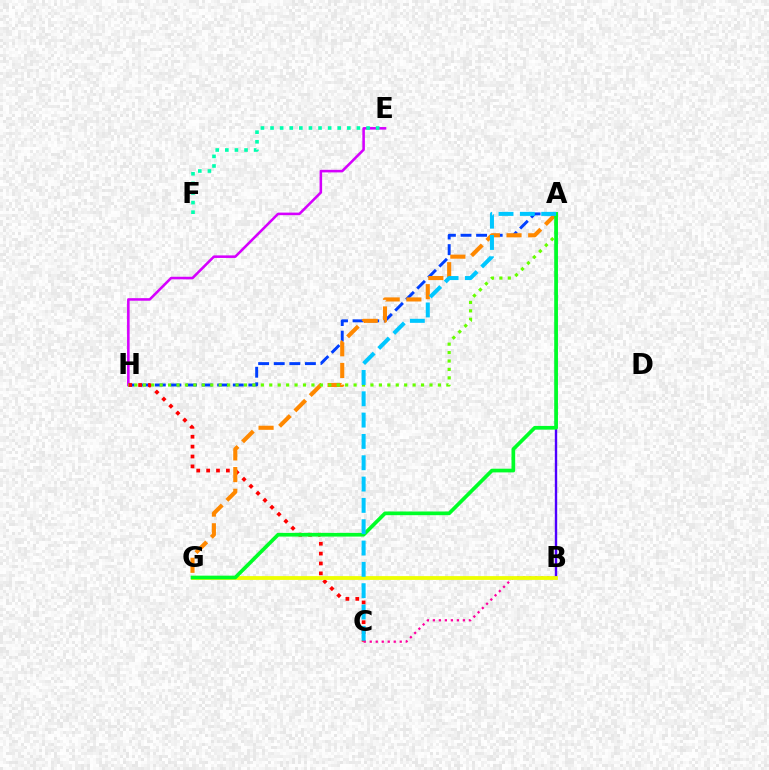{('A', 'H'): [{'color': '#003fff', 'line_style': 'dashed', 'thickness': 2.12}, {'color': '#66ff00', 'line_style': 'dotted', 'thickness': 2.29}], ('E', 'H'): [{'color': '#d600ff', 'line_style': 'solid', 'thickness': 1.85}], ('C', 'H'): [{'color': '#ff0000', 'line_style': 'dotted', 'thickness': 2.69}], ('A', 'B'): [{'color': '#4f00ff', 'line_style': 'solid', 'thickness': 1.72}], ('B', 'C'): [{'color': '#ff00a0', 'line_style': 'dotted', 'thickness': 1.63}], ('A', 'G'): [{'color': '#ff8800', 'line_style': 'dashed', 'thickness': 2.95}, {'color': '#00ff27', 'line_style': 'solid', 'thickness': 2.66}], ('B', 'G'): [{'color': '#eeff00', 'line_style': 'solid', 'thickness': 2.73}], ('E', 'F'): [{'color': '#00ffaf', 'line_style': 'dotted', 'thickness': 2.61}], ('A', 'C'): [{'color': '#00c7ff', 'line_style': 'dashed', 'thickness': 2.9}]}